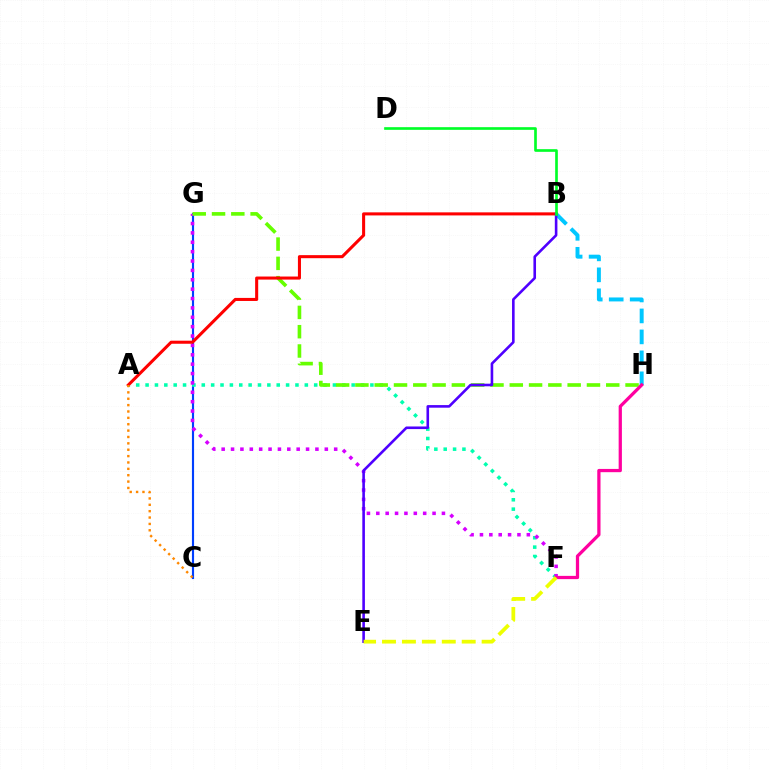{('B', 'H'): [{'color': '#00c7ff', 'line_style': 'dashed', 'thickness': 2.85}], ('C', 'G'): [{'color': '#003fff', 'line_style': 'solid', 'thickness': 1.54}], ('A', 'F'): [{'color': '#00ffaf', 'line_style': 'dotted', 'thickness': 2.55}], ('F', 'G'): [{'color': '#d600ff', 'line_style': 'dotted', 'thickness': 2.55}], ('G', 'H'): [{'color': '#66ff00', 'line_style': 'dashed', 'thickness': 2.62}], ('A', 'B'): [{'color': '#ff0000', 'line_style': 'solid', 'thickness': 2.2}], ('F', 'H'): [{'color': '#ff00a0', 'line_style': 'solid', 'thickness': 2.34}], ('B', 'E'): [{'color': '#4f00ff', 'line_style': 'solid', 'thickness': 1.88}], ('B', 'D'): [{'color': '#00ff27', 'line_style': 'solid', 'thickness': 1.92}], ('A', 'C'): [{'color': '#ff8800', 'line_style': 'dotted', 'thickness': 1.73}], ('E', 'F'): [{'color': '#eeff00', 'line_style': 'dashed', 'thickness': 2.71}]}